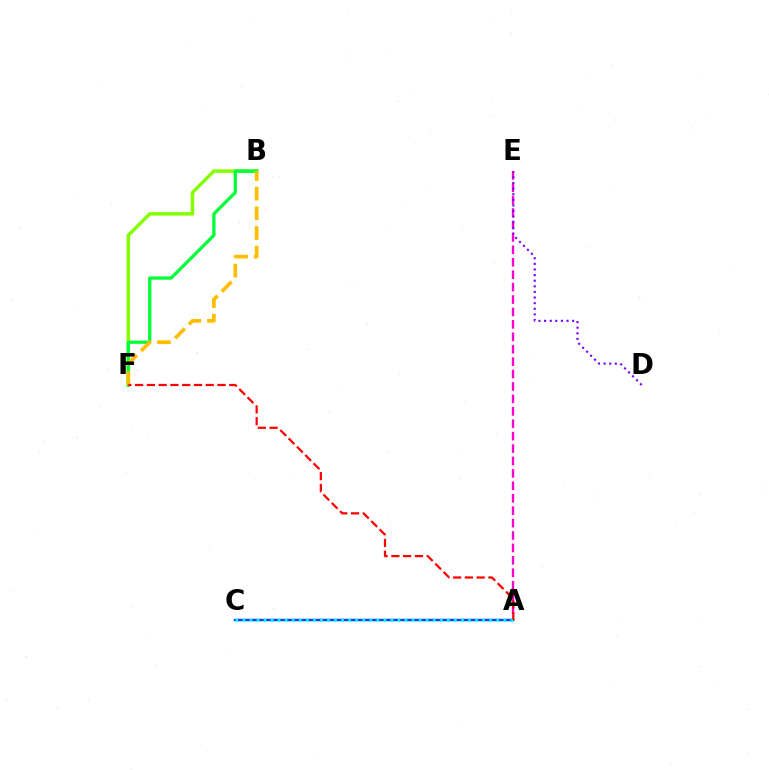{('A', 'E'): [{'color': '#ff00cf', 'line_style': 'dashed', 'thickness': 1.69}], ('B', 'F'): [{'color': '#84ff00', 'line_style': 'solid', 'thickness': 2.52}, {'color': '#00ff39', 'line_style': 'solid', 'thickness': 2.36}, {'color': '#ffbd00', 'line_style': 'dashed', 'thickness': 2.67}], ('A', 'C'): [{'color': '#004bff', 'line_style': 'solid', 'thickness': 1.79}, {'color': '#00fff6', 'line_style': 'dotted', 'thickness': 1.92}], ('A', 'F'): [{'color': '#ff0000', 'line_style': 'dashed', 'thickness': 1.6}], ('D', 'E'): [{'color': '#7200ff', 'line_style': 'dotted', 'thickness': 1.52}]}